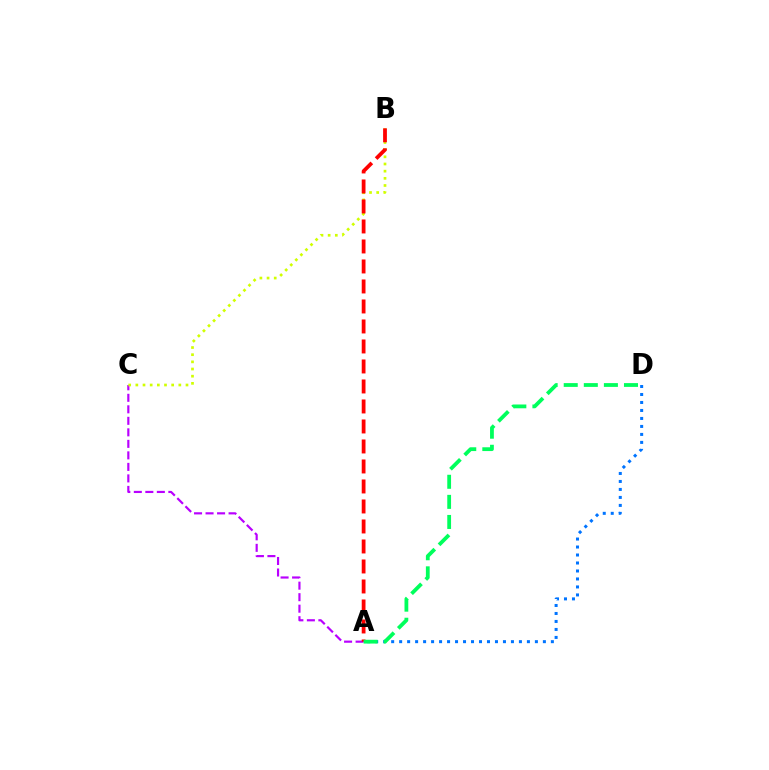{('A', 'C'): [{'color': '#b900ff', 'line_style': 'dashed', 'thickness': 1.56}], ('A', 'D'): [{'color': '#0074ff', 'line_style': 'dotted', 'thickness': 2.17}, {'color': '#00ff5c', 'line_style': 'dashed', 'thickness': 2.73}], ('B', 'C'): [{'color': '#d1ff00', 'line_style': 'dotted', 'thickness': 1.95}], ('A', 'B'): [{'color': '#ff0000', 'line_style': 'dashed', 'thickness': 2.72}]}